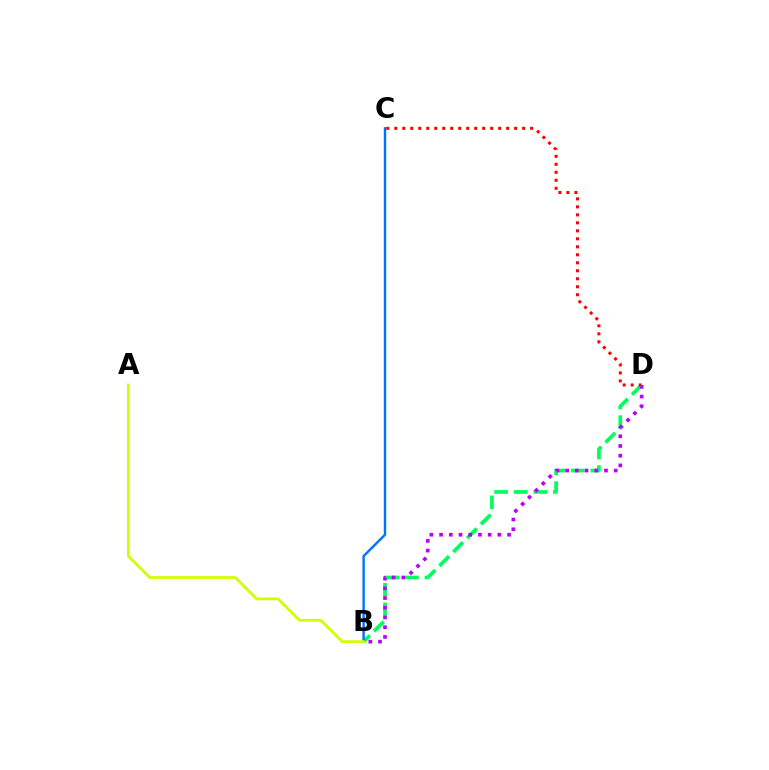{('B', 'D'): [{'color': '#00ff5c', 'line_style': 'dashed', 'thickness': 2.66}, {'color': '#b900ff', 'line_style': 'dotted', 'thickness': 2.64}], ('B', 'C'): [{'color': '#0074ff', 'line_style': 'solid', 'thickness': 1.73}], ('C', 'D'): [{'color': '#ff0000', 'line_style': 'dotted', 'thickness': 2.17}], ('A', 'B'): [{'color': '#d1ff00', 'line_style': 'solid', 'thickness': 1.99}]}